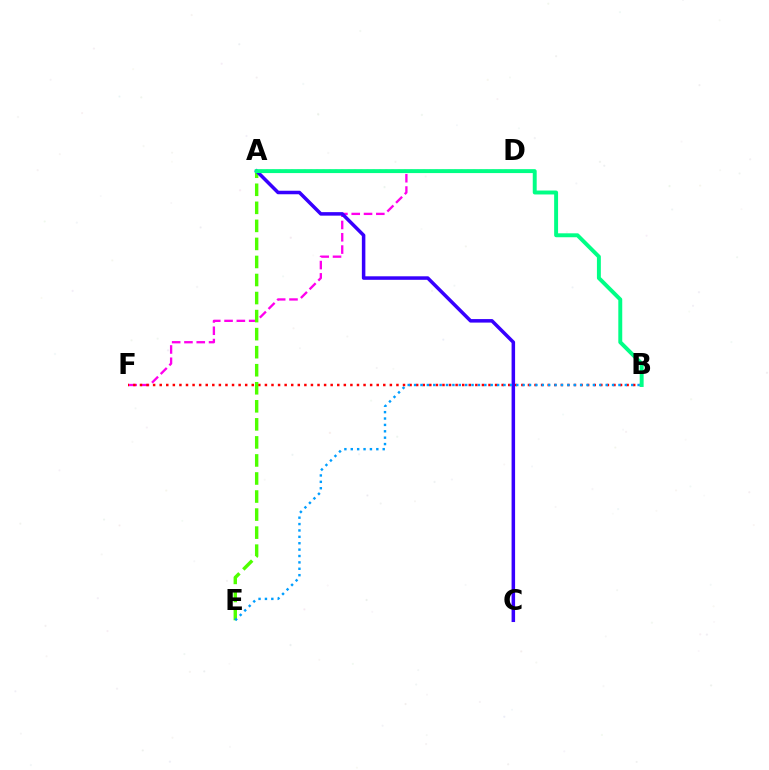{('D', 'F'): [{'color': '#ff00ed', 'line_style': 'dashed', 'thickness': 1.67}], ('B', 'F'): [{'color': '#ff0000', 'line_style': 'dotted', 'thickness': 1.79}], ('A', 'E'): [{'color': '#4fff00', 'line_style': 'dashed', 'thickness': 2.45}], ('A', 'C'): [{'color': '#3700ff', 'line_style': 'solid', 'thickness': 2.53}], ('B', 'E'): [{'color': '#009eff', 'line_style': 'dotted', 'thickness': 1.74}], ('A', 'D'): [{'color': '#ffd500', 'line_style': 'dotted', 'thickness': 1.7}], ('A', 'B'): [{'color': '#00ff86', 'line_style': 'solid', 'thickness': 2.83}]}